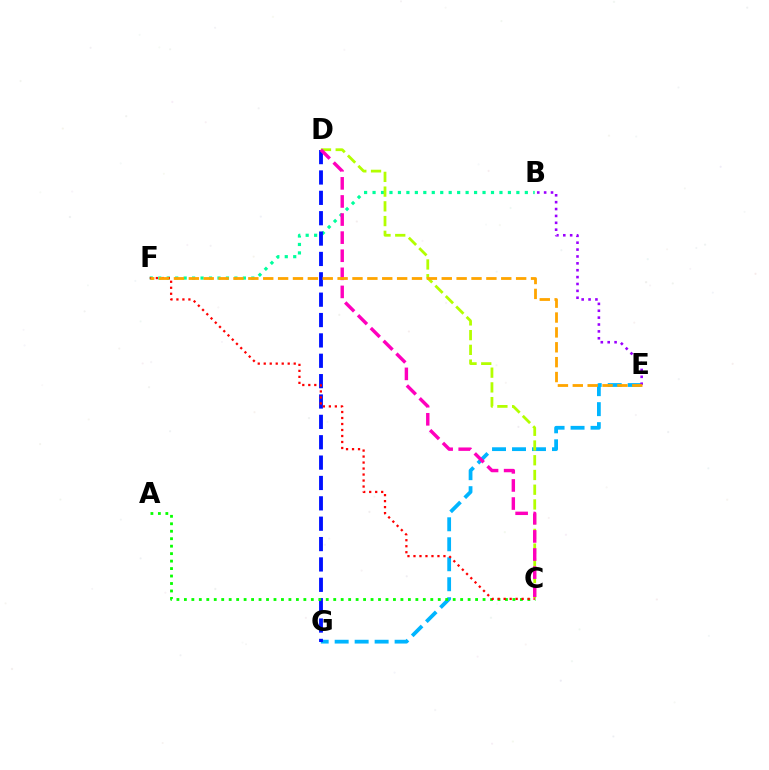{('E', 'G'): [{'color': '#00b5ff', 'line_style': 'dashed', 'thickness': 2.71}], ('B', 'F'): [{'color': '#00ff9d', 'line_style': 'dotted', 'thickness': 2.3}], ('B', 'E'): [{'color': '#9b00ff', 'line_style': 'dotted', 'thickness': 1.87}], ('D', 'G'): [{'color': '#0010ff', 'line_style': 'dashed', 'thickness': 2.77}], ('C', 'D'): [{'color': '#b3ff00', 'line_style': 'dashed', 'thickness': 2.0}, {'color': '#ff00bd', 'line_style': 'dashed', 'thickness': 2.46}], ('A', 'C'): [{'color': '#08ff00', 'line_style': 'dotted', 'thickness': 2.03}], ('C', 'F'): [{'color': '#ff0000', 'line_style': 'dotted', 'thickness': 1.63}], ('E', 'F'): [{'color': '#ffa500', 'line_style': 'dashed', 'thickness': 2.02}]}